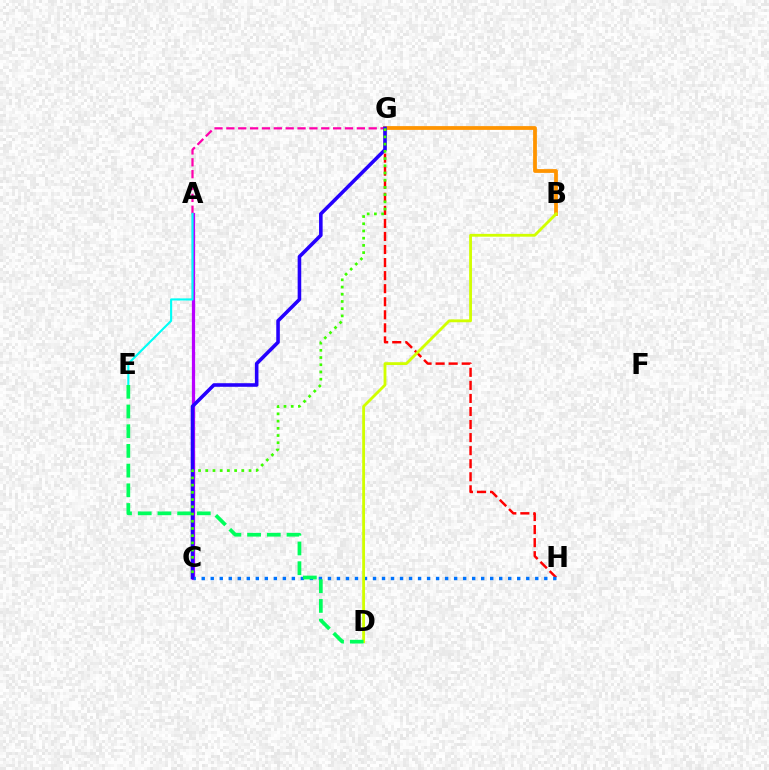{('B', 'G'): [{'color': '#ff9400', 'line_style': 'solid', 'thickness': 2.72}], ('A', 'C'): [{'color': '#b900ff', 'line_style': 'solid', 'thickness': 2.33}], ('G', 'H'): [{'color': '#ff0000', 'line_style': 'dashed', 'thickness': 1.77}], ('C', 'H'): [{'color': '#0074ff', 'line_style': 'dotted', 'thickness': 2.45}], ('A', 'G'): [{'color': '#ff00ac', 'line_style': 'dashed', 'thickness': 1.61}], ('A', 'E'): [{'color': '#00fff6', 'line_style': 'solid', 'thickness': 1.53}], ('B', 'D'): [{'color': '#d1ff00', 'line_style': 'solid', 'thickness': 2.03}], ('C', 'G'): [{'color': '#2500ff', 'line_style': 'solid', 'thickness': 2.58}, {'color': '#3dff00', 'line_style': 'dotted', 'thickness': 1.96}], ('D', 'E'): [{'color': '#00ff5c', 'line_style': 'dashed', 'thickness': 2.68}]}